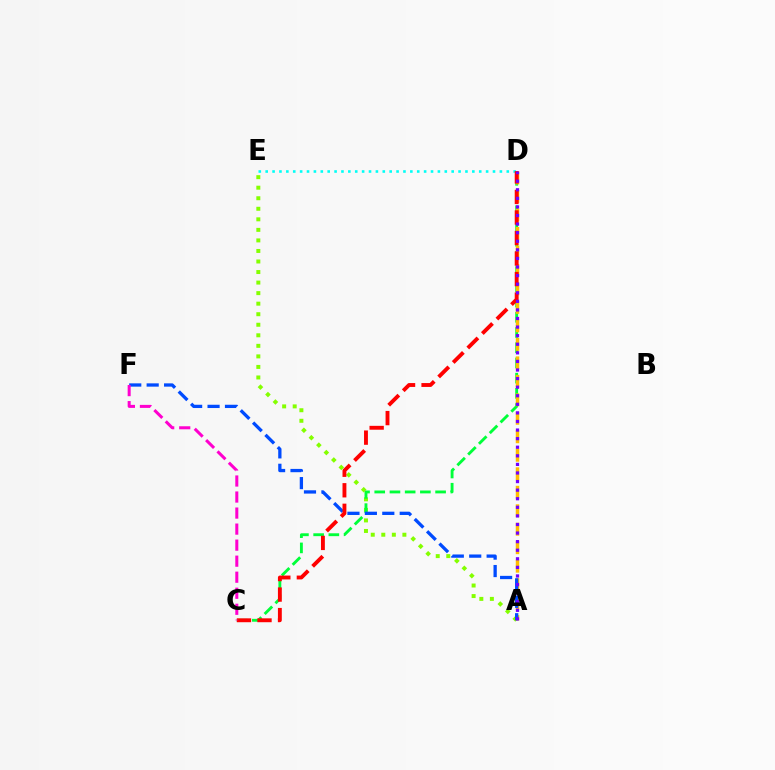{('A', 'E'): [{'color': '#84ff00', 'line_style': 'dotted', 'thickness': 2.86}], ('C', 'D'): [{'color': '#00ff39', 'line_style': 'dashed', 'thickness': 2.07}, {'color': '#ff0000', 'line_style': 'dashed', 'thickness': 2.79}], ('A', 'D'): [{'color': '#ffbd00', 'line_style': 'dashed', 'thickness': 2.51}, {'color': '#7200ff', 'line_style': 'dotted', 'thickness': 2.33}], ('A', 'F'): [{'color': '#004bff', 'line_style': 'dashed', 'thickness': 2.37}], ('D', 'E'): [{'color': '#00fff6', 'line_style': 'dotted', 'thickness': 1.87}], ('C', 'F'): [{'color': '#ff00cf', 'line_style': 'dashed', 'thickness': 2.18}]}